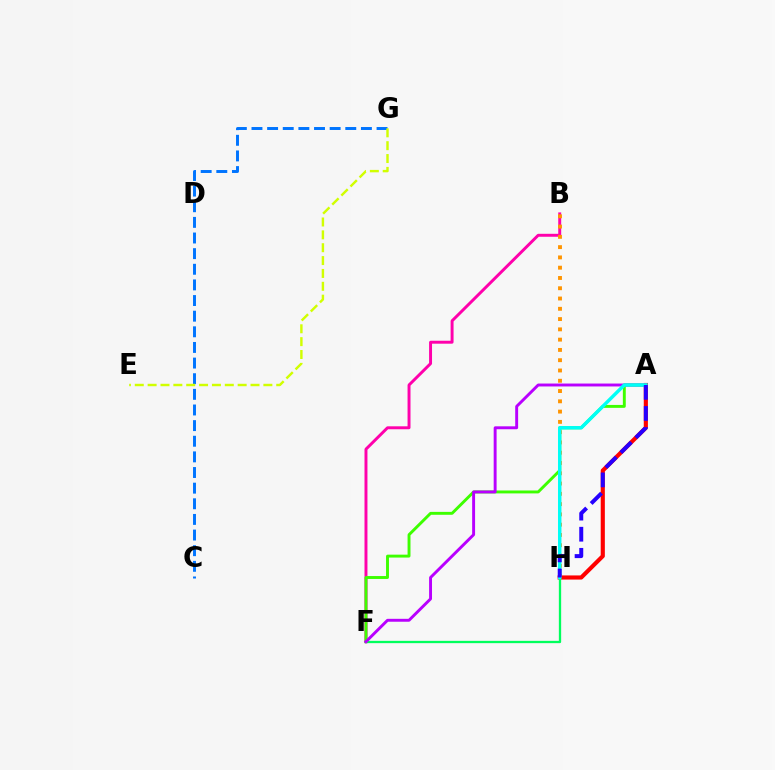{('B', 'F'): [{'color': '#ff00ac', 'line_style': 'solid', 'thickness': 2.12}], ('A', 'H'): [{'color': '#ff0000', 'line_style': 'solid', 'thickness': 2.98}, {'color': '#00fff6', 'line_style': 'solid', 'thickness': 2.48}, {'color': '#2500ff', 'line_style': 'dashed', 'thickness': 2.87}], ('F', 'H'): [{'color': '#00ff5c', 'line_style': 'solid', 'thickness': 1.66}], ('A', 'F'): [{'color': '#3dff00', 'line_style': 'solid', 'thickness': 2.1}, {'color': '#b900ff', 'line_style': 'solid', 'thickness': 2.1}], ('C', 'G'): [{'color': '#0074ff', 'line_style': 'dashed', 'thickness': 2.12}], ('B', 'H'): [{'color': '#ff9400', 'line_style': 'dotted', 'thickness': 2.79}], ('E', 'G'): [{'color': '#d1ff00', 'line_style': 'dashed', 'thickness': 1.75}]}